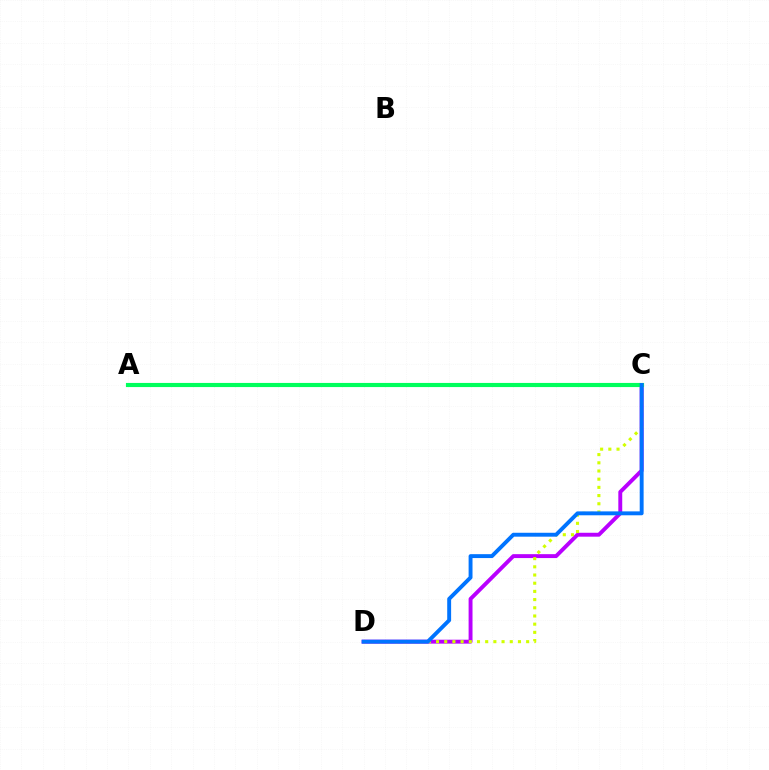{('A', 'C'): [{'color': '#ff0000', 'line_style': 'solid', 'thickness': 2.82}, {'color': '#00ff5c', 'line_style': 'solid', 'thickness': 2.97}], ('C', 'D'): [{'color': '#b900ff', 'line_style': 'solid', 'thickness': 2.81}, {'color': '#d1ff00', 'line_style': 'dotted', 'thickness': 2.23}, {'color': '#0074ff', 'line_style': 'solid', 'thickness': 2.81}]}